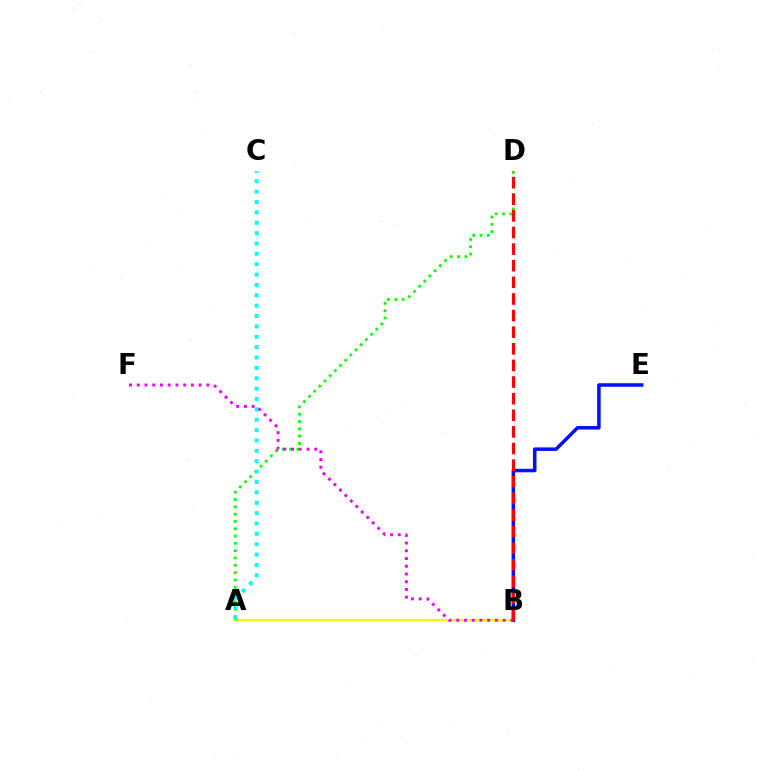{('A', 'B'): [{'color': '#fcf500', 'line_style': 'solid', 'thickness': 1.62}], ('A', 'D'): [{'color': '#08ff00', 'line_style': 'dotted', 'thickness': 1.99}], ('A', 'C'): [{'color': '#00fff6', 'line_style': 'dotted', 'thickness': 2.82}], ('B', 'E'): [{'color': '#0010ff', 'line_style': 'solid', 'thickness': 2.53}], ('B', 'F'): [{'color': '#ee00ff', 'line_style': 'dotted', 'thickness': 2.1}], ('B', 'D'): [{'color': '#ff0000', 'line_style': 'dashed', 'thickness': 2.26}]}